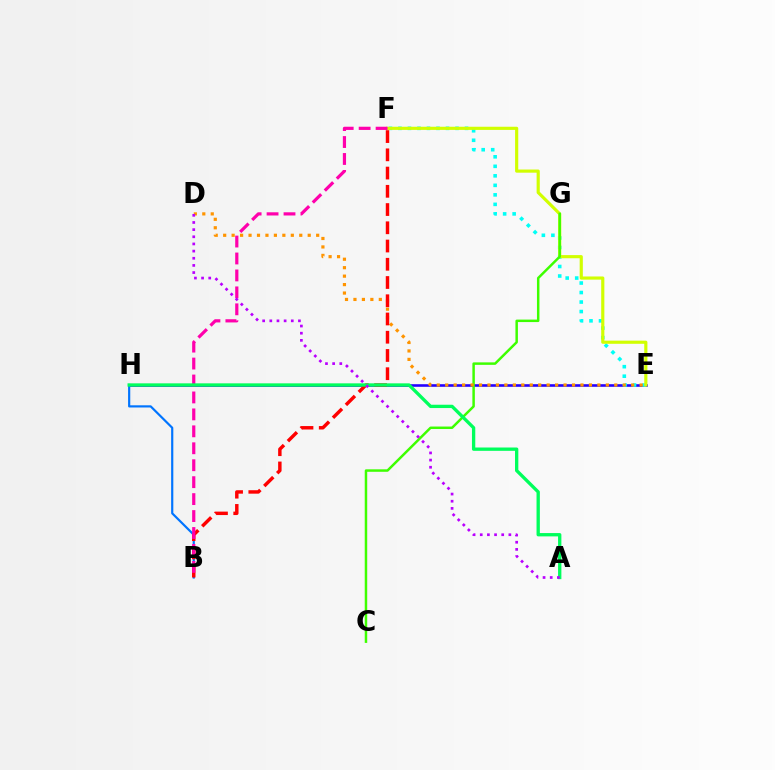{('E', 'H'): [{'color': '#2500ff', 'line_style': 'solid', 'thickness': 1.87}], ('E', 'F'): [{'color': '#00fff6', 'line_style': 'dotted', 'thickness': 2.58}, {'color': '#d1ff00', 'line_style': 'solid', 'thickness': 2.27}], ('B', 'H'): [{'color': '#0074ff', 'line_style': 'solid', 'thickness': 1.57}], ('C', 'G'): [{'color': '#3dff00', 'line_style': 'solid', 'thickness': 1.78}], ('D', 'E'): [{'color': '#ff9400', 'line_style': 'dotted', 'thickness': 2.3}], ('B', 'F'): [{'color': '#ff0000', 'line_style': 'dashed', 'thickness': 2.48}, {'color': '#ff00ac', 'line_style': 'dashed', 'thickness': 2.3}], ('A', 'H'): [{'color': '#00ff5c', 'line_style': 'solid', 'thickness': 2.39}], ('A', 'D'): [{'color': '#b900ff', 'line_style': 'dotted', 'thickness': 1.94}]}